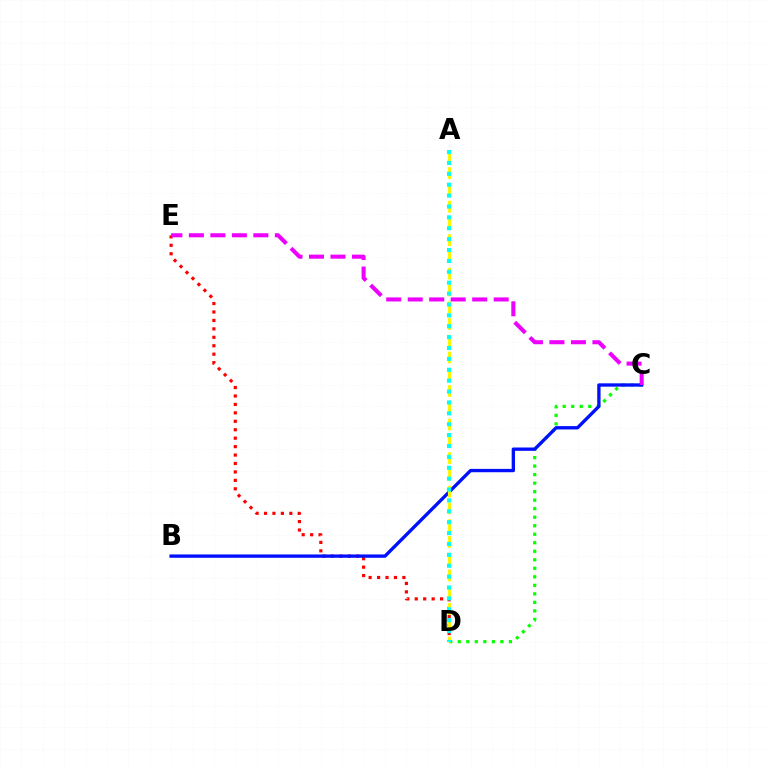{('D', 'E'): [{'color': '#ff0000', 'line_style': 'dotted', 'thickness': 2.29}], ('C', 'D'): [{'color': '#08ff00', 'line_style': 'dotted', 'thickness': 2.31}], ('B', 'C'): [{'color': '#0010ff', 'line_style': 'solid', 'thickness': 2.4}], ('A', 'D'): [{'color': '#fcf500', 'line_style': 'dashed', 'thickness': 2.28}, {'color': '#00fff6', 'line_style': 'dotted', 'thickness': 2.96}], ('C', 'E'): [{'color': '#ee00ff', 'line_style': 'dashed', 'thickness': 2.92}]}